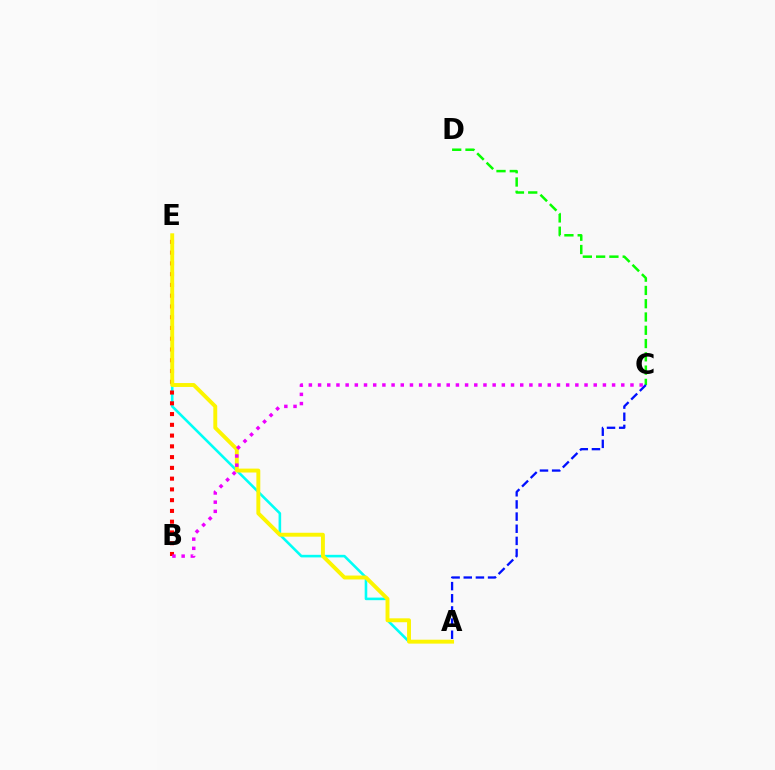{('A', 'E'): [{'color': '#00fff6', 'line_style': 'solid', 'thickness': 1.87}, {'color': '#fcf500', 'line_style': 'solid', 'thickness': 2.82}], ('B', 'E'): [{'color': '#ff0000', 'line_style': 'dotted', 'thickness': 2.92}], ('C', 'D'): [{'color': '#08ff00', 'line_style': 'dashed', 'thickness': 1.8}], ('A', 'C'): [{'color': '#0010ff', 'line_style': 'dashed', 'thickness': 1.65}], ('B', 'C'): [{'color': '#ee00ff', 'line_style': 'dotted', 'thickness': 2.5}]}